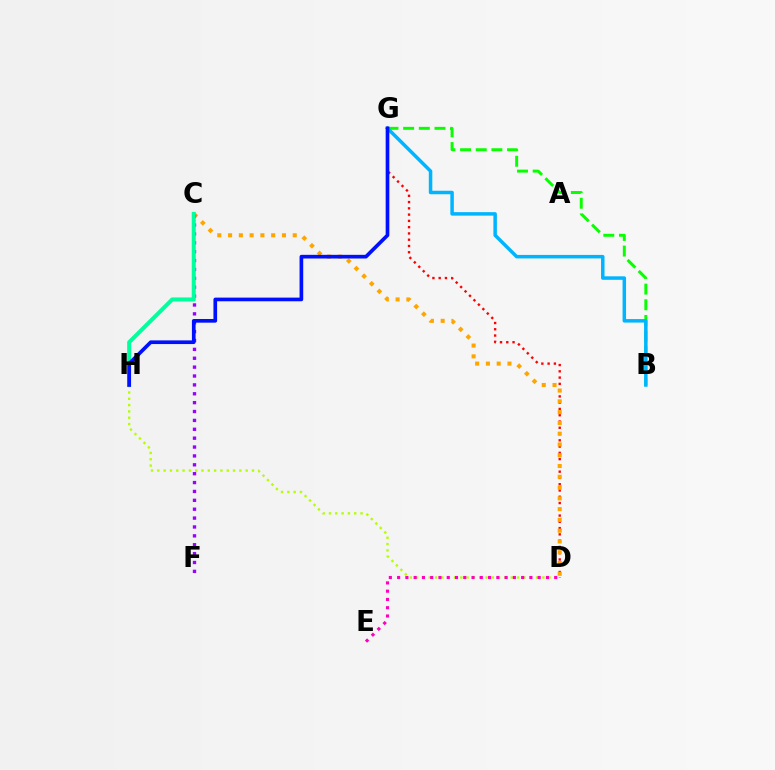{('B', 'G'): [{'color': '#08ff00', 'line_style': 'dashed', 'thickness': 2.13}, {'color': '#00b5ff', 'line_style': 'solid', 'thickness': 2.52}], ('D', 'G'): [{'color': '#ff0000', 'line_style': 'dotted', 'thickness': 1.7}], ('C', 'D'): [{'color': '#ffa500', 'line_style': 'dotted', 'thickness': 2.93}], ('C', 'F'): [{'color': '#9b00ff', 'line_style': 'dotted', 'thickness': 2.41}], ('C', 'H'): [{'color': '#00ff9d', 'line_style': 'solid', 'thickness': 2.89}], ('D', 'H'): [{'color': '#b3ff00', 'line_style': 'dotted', 'thickness': 1.71}], ('D', 'E'): [{'color': '#ff00bd', 'line_style': 'dotted', 'thickness': 2.25}], ('G', 'H'): [{'color': '#0010ff', 'line_style': 'solid', 'thickness': 2.64}]}